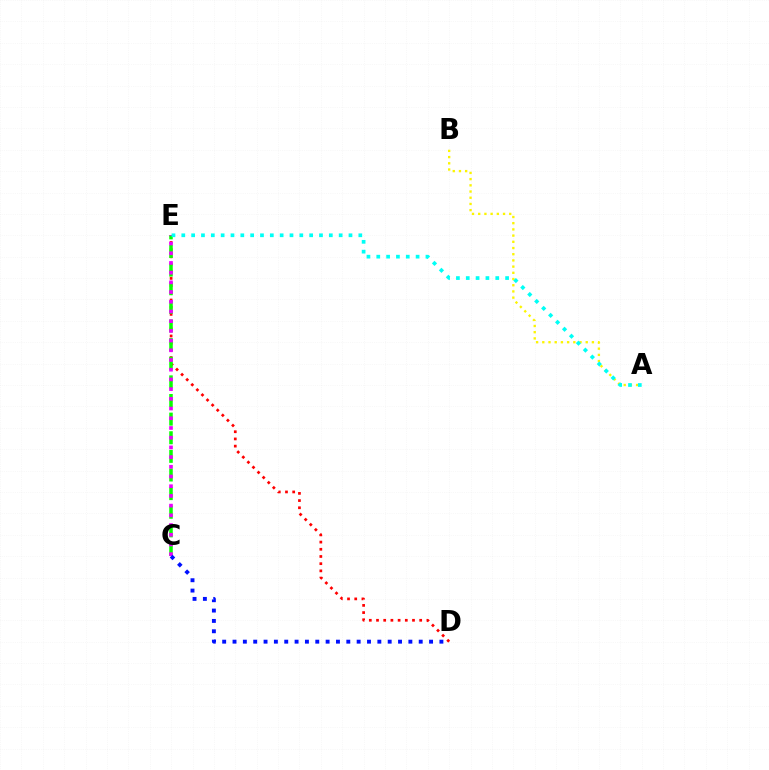{('D', 'E'): [{'color': '#ff0000', 'line_style': 'dotted', 'thickness': 1.96}], ('A', 'B'): [{'color': '#fcf500', 'line_style': 'dotted', 'thickness': 1.69}], ('C', 'E'): [{'color': '#08ff00', 'line_style': 'dashed', 'thickness': 2.53}, {'color': '#ee00ff', 'line_style': 'dotted', 'thickness': 2.64}], ('A', 'E'): [{'color': '#00fff6', 'line_style': 'dotted', 'thickness': 2.67}], ('C', 'D'): [{'color': '#0010ff', 'line_style': 'dotted', 'thickness': 2.81}]}